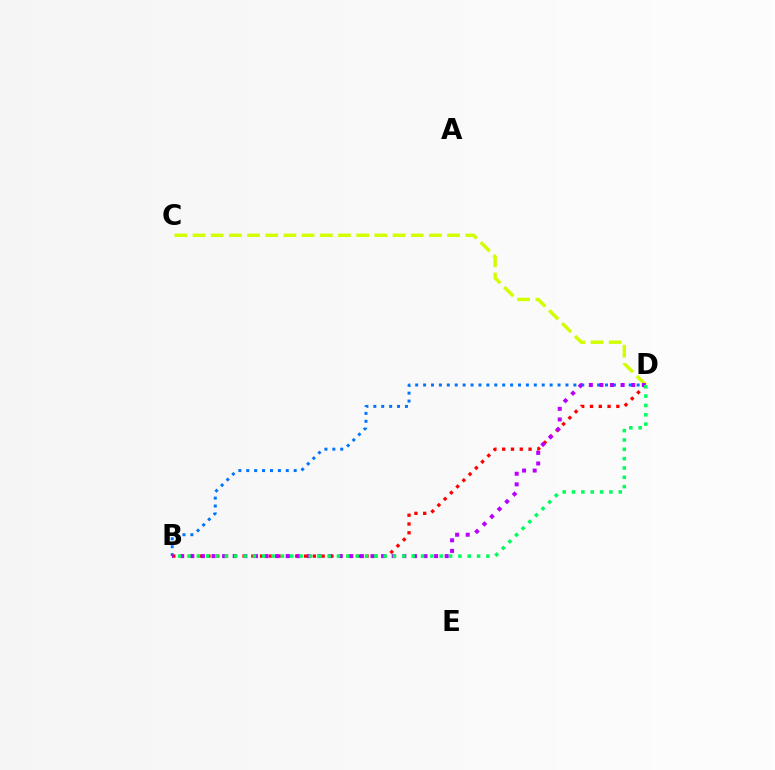{('B', 'D'): [{'color': '#0074ff', 'line_style': 'dotted', 'thickness': 2.15}, {'color': '#ff0000', 'line_style': 'dotted', 'thickness': 2.39}, {'color': '#b900ff', 'line_style': 'dotted', 'thickness': 2.88}, {'color': '#00ff5c', 'line_style': 'dotted', 'thickness': 2.54}], ('C', 'D'): [{'color': '#d1ff00', 'line_style': 'dashed', 'thickness': 2.47}]}